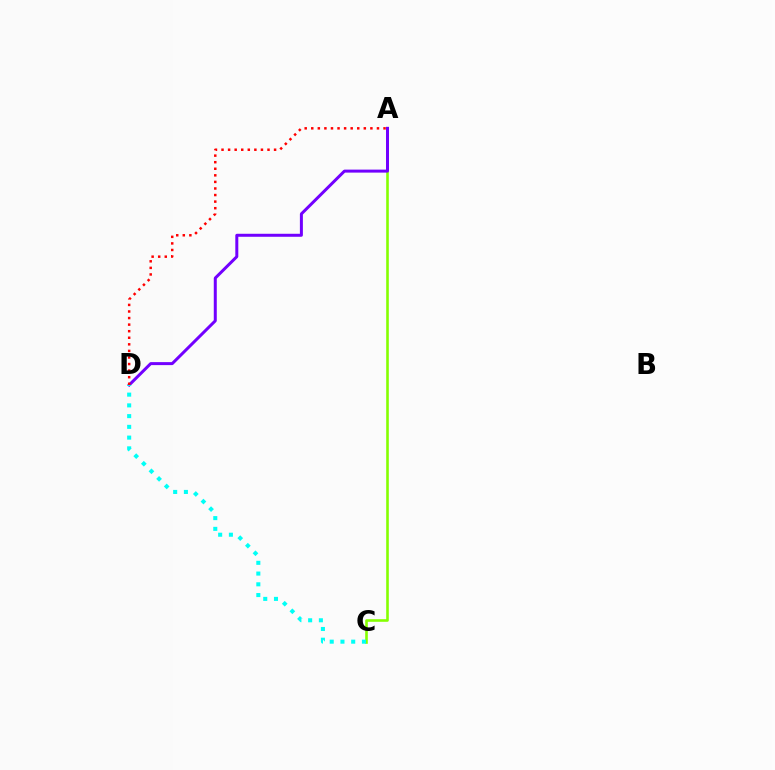{('A', 'C'): [{'color': '#84ff00', 'line_style': 'solid', 'thickness': 1.87}], ('A', 'D'): [{'color': '#7200ff', 'line_style': 'solid', 'thickness': 2.16}, {'color': '#ff0000', 'line_style': 'dotted', 'thickness': 1.79}], ('C', 'D'): [{'color': '#00fff6', 'line_style': 'dotted', 'thickness': 2.92}]}